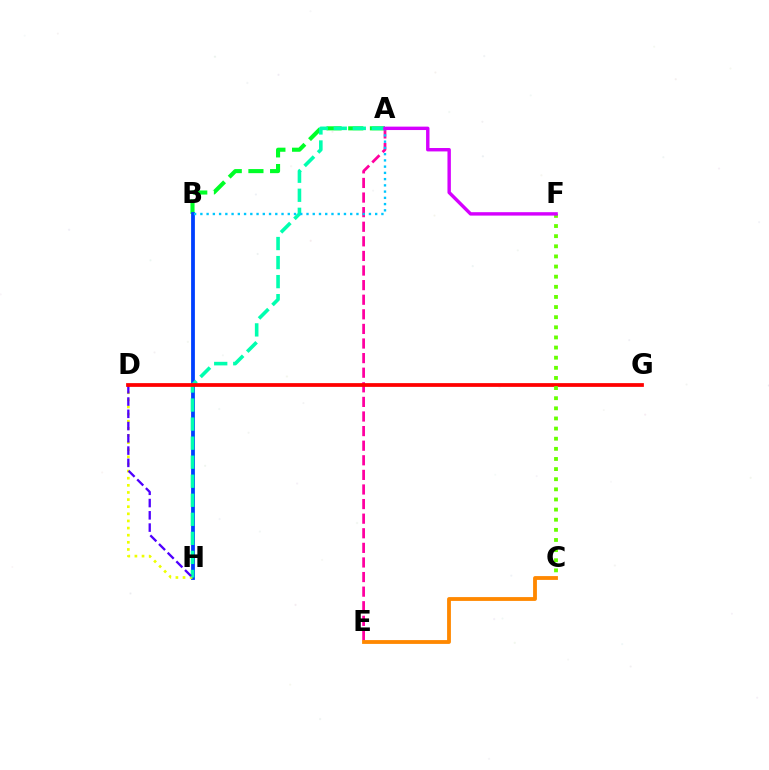{('A', 'B'): [{'color': '#00ff27', 'line_style': 'dashed', 'thickness': 2.95}, {'color': '#00c7ff', 'line_style': 'dotted', 'thickness': 1.7}], ('B', 'H'): [{'color': '#003fff', 'line_style': 'solid', 'thickness': 2.73}], ('A', 'E'): [{'color': '#ff00a0', 'line_style': 'dashed', 'thickness': 1.98}], ('D', 'H'): [{'color': '#eeff00', 'line_style': 'dotted', 'thickness': 1.94}, {'color': '#4f00ff', 'line_style': 'dashed', 'thickness': 1.67}], ('C', 'E'): [{'color': '#ff8800', 'line_style': 'solid', 'thickness': 2.75}], ('A', 'H'): [{'color': '#00ffaf', 'line_style': 'dashed', 'thickness': 2.59}], ('D', 'G'): [{'color': '#ff0000', 'line_style': 'solid', 'thickness': 2.7}], ('C', 'F'): [{'color': '#66ff00', 'line_style': 'dotted', 'thickness': 2.75}], ('A', 'F'): [{'color': '#d600ff', 'line_style': 'solid', 'thickness': 2.46}]}